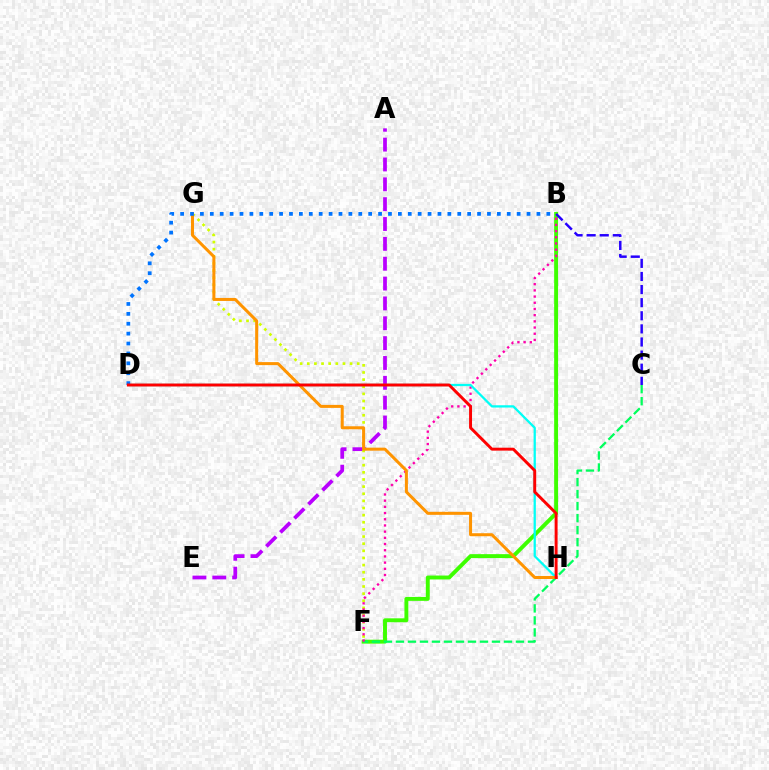{('B', 'F'): [{'color': '#3dff00', 'line_style': 'solid', 'thickness': 2.82}, {'color': '#ff00ac', 'line_style': 'dotted', 'thickness': 1.68}], ('A', 'E'): [{'color': '#b900ff', 'line_style': 'dashed', 'thickness': 2.7}], ('C', 'F'): [{'color': '#00ff5c', 'line_style': 'dashed', 'thickness': 1.63}], ('F', 'G'): [{'color': '#d1ff00', 'line_style': 'dotted', 'thickness': 1.94}], ('D', 'H'): [{'color': '#00fff6', 'line_style': 'solid', 'thickness': 1.64}, {'color': '#ff0000', 'line_style': 'solid', 'thickness': 2.11}], ('G', 'H'): [{'color': '#ff9400', 'line_style': 'solid', 'thickness': 2.17}], ('B', 'D'): [{'color': '#0074ff', 'line_style': 'dotted', 'thickness': 2.69}], ('B', 'C'): [{'color': '#2500ff', 'line_style': 'dashed', 'thickness': 1.78}]}